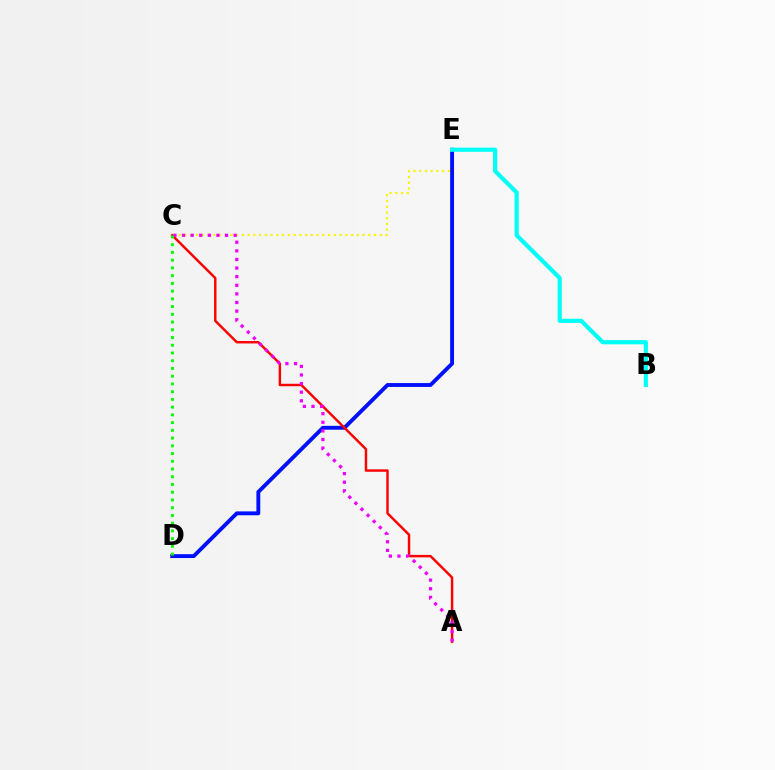{('C', 'E'): [{'color': '#fcf500', 'line_style': 'dotted', 'thickness': 1.56}], ('D', 'E'): [{'color': '#0010ff', 'line_style': 'solid', 'thickness': 2.79}], ('A', 'C'): [{'color': '#ff0000', 'line_style': 'solid', 'thickness': 1.76}, {'color': '#ee00ff', 'line_style': 'dotted', 'thickness': 2.34}], ('B', 'E'): [{'color': '#00fff6', 'line_style': 'solid', 'thickness': 3.0}], ('C', 'D'): [{'color': '#08ff00', 'line_style': 'dotted', 'thickness': 2.1}]}